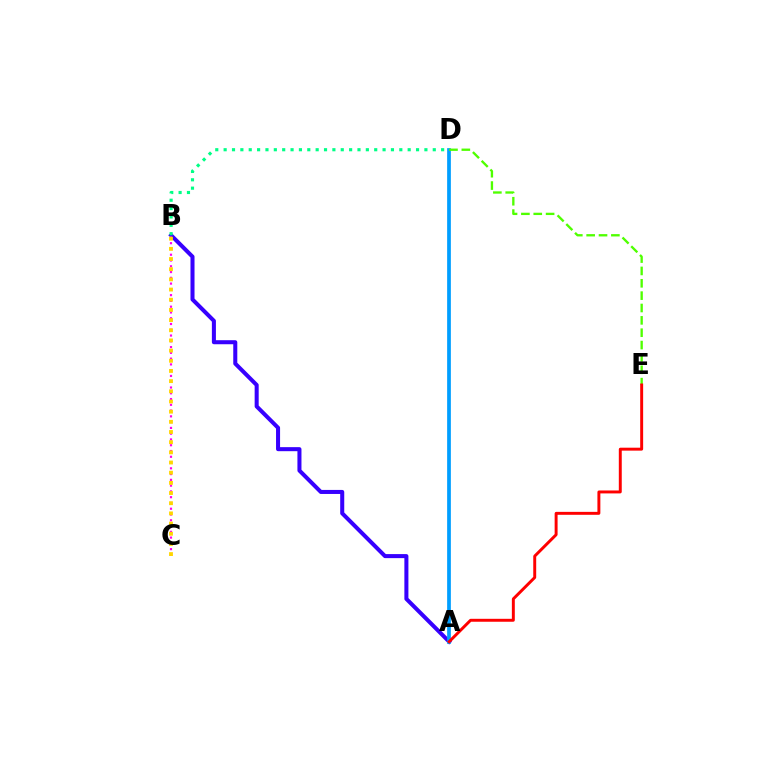{('A', 'B'): [{'color': '#3700ff', 'line_style': 'solid', 'thickness': 2.91}], ('A', 'D'): [{'color': '#009eff', 'line_style': 'solid', 'thickness': 2.68}], ('D', 'E'): [{'color': '#4fff00', 'line_style': 'dashed', 'thickness': 1.68}], ('B', 'D'): [{'color': '#00ff86', 'line_style': 'dotted', 'thickness': 2.27}], ('B', 'C'): [{'color': '#ff00ed', 'line_style': 'dotted', 'thickness': 1.57}, {'color': '#ffd500', 'line_style': 'dotted', 'thickness': 2.76}], ('A', 'E'): [{'color': '#ff0000', 'line_style': 'solid', 'thickness': 2.12}]}